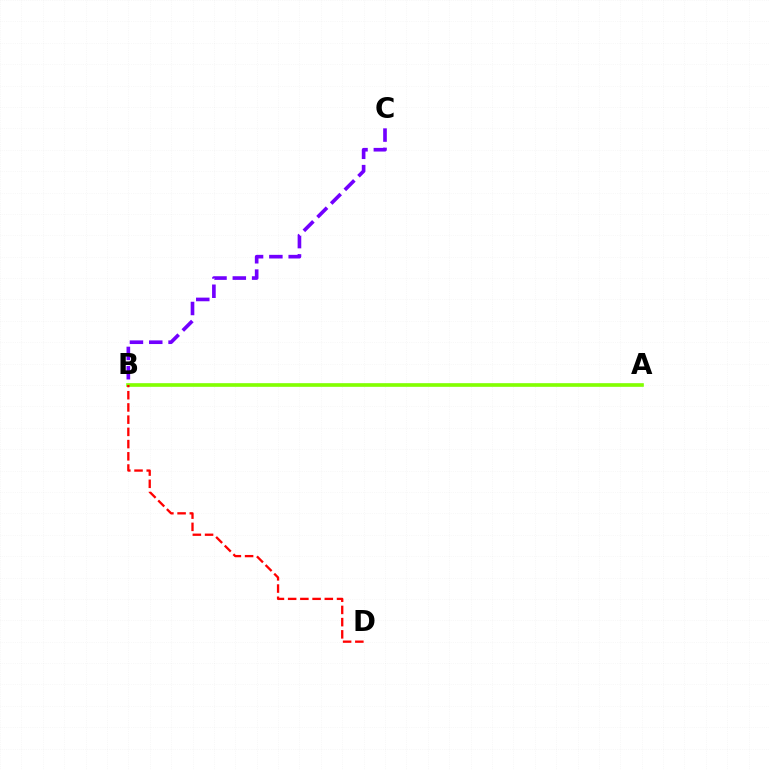{('A', 'B'): [{'color': '#00fff6', 'line_style': 'solid', 'thickness': 1.61}, {'color': '#84ff00', 'line_style': 'solid', 'thickness': 2.61}], ('B', 'C'): [{'color': '#7200ff', 'line_style': 'dashed', 'thickness': 2.62}], ('B', 'D'): [{'color': '#ff0000', 'line_style': 'dashed', 'thickness': 1.66}]}